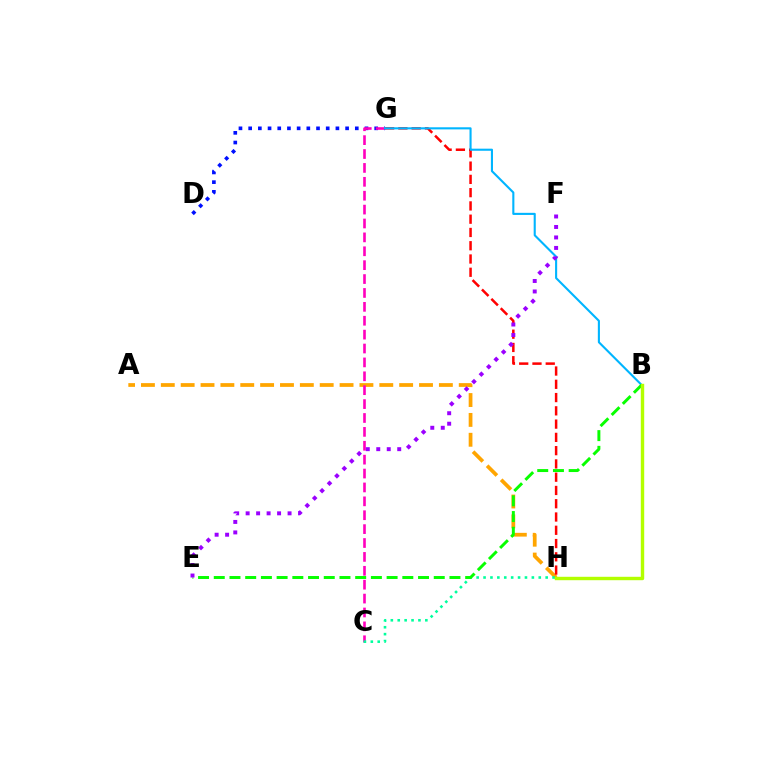{('A', 'H'): [{'color': '#ffa500', 'line_style': 'dashed', 'thickness': 2.7}], ('G', 'H'): [{'color': '#ff0000', 'line_style': 'dashed', 'thickness': 1.8}], ('D', 'G'): [{'color': '#0010ff', 'line_style': 'dotted', 'thickness': 2.63}], ('C', 'G'): [{'color': '#ff00bd', 'line_style': 'dashed', 'thickness': 1.89}], ('B', 'G'): [{'color': '#00b5ff', 'line_style': 'solid', 'thickness': 1.51}], ('C', 'H'): [{'color': '#00ff9d', 'line_style': 'dotted', 'thickness': 1.88}], ('B', 'E'): [{'color': '#08ff00', 'line_style': 'dashed', 'thickness': 2.13}], ('B', 'H'): [{'color': '#b3ff00', 'line_style': 'solid', 'thickness': 2.46}], ('E', 'F'): [{'color': '#9b00ff', 'line_style': 'dotted', 'thickness': 2.85}]}